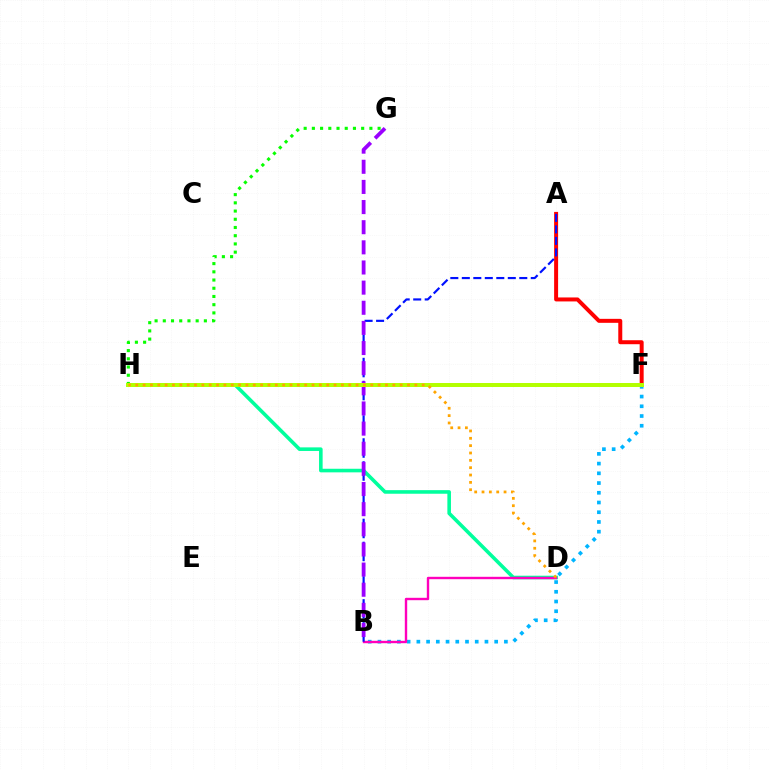{('A', 'F'): [{'color': '#ff0000', 'line_style': 'solid', 'thickness': 2.87}], ('B', 'F'): [{'color': '#00b5ff', 'line_style': 'dotted', 'thickness': 2.64}], ('D', 'H'): [{'color': '#00ff9d', 'line_style': 'solid', 'thickness': 2.58}, {'color': '#ffa500', 'line_style': 'dotted', 'thickness': 2.0}], ('G', 'H'): [{'color': '#08ff00', 'line_style': 'dotted', 'thickness': 2.23}], ('B', 'D'): [{'color': '#ff00bd', 'line_style': 'solid', 'thickness': 1.72}], ('A', 'B'): [{'color': '#0010ff', 'line_style': 'dashed', 'thickness': 1.56}], ('B', 'G'): [{'color': '#9b00ff', 'line_style': 'dashed', 'thickness': 2.74}], ('F', 'H'): [{'color': '#b3ff00', 'line_style': 'solid', 'thickness': 2.86}]}